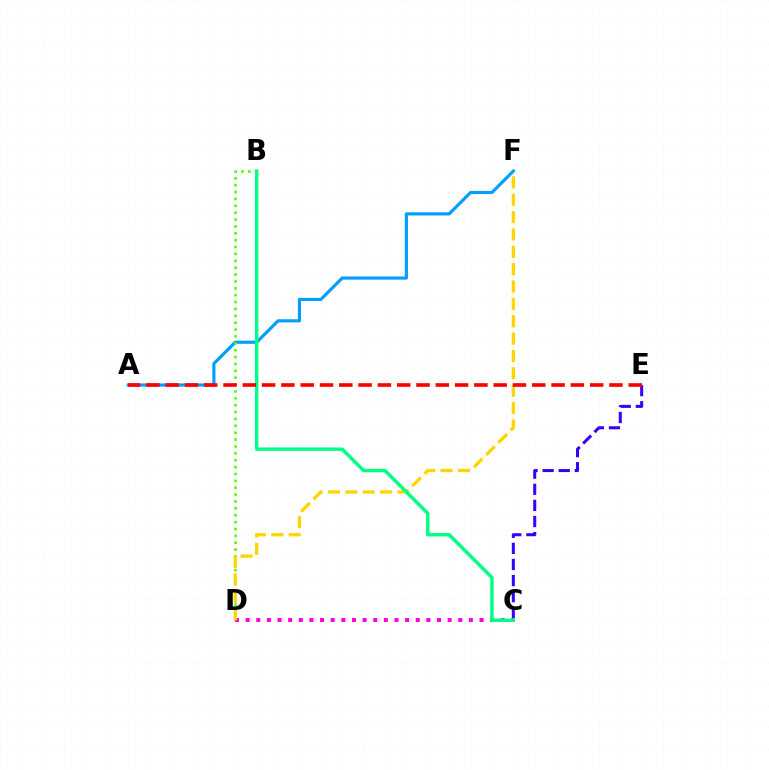{('A', 'F'): [{'color': '#009eff', 'line_style': 'solid', 'thickness': 2.27}], ('C', 'D'): [{'color': '#ff00ed', 'line_style': 'dotted', 'thickness': 2.89}], ('C', 'E'): [{'color': '#3700ff', 'line_style': 'dashed', 'thickness': 2.19}], ('B', 'D'): [{'color': '#4fff00', 'line_style': 'dotted', 'thickness': 1.87}], ('D', 'F'): [{'color': '#ffd500', 'line_style': 'dashed', 'thickness': 2.36}], ('B', 'C'): [{'color': '#00ff86', 'line_style': 'solid', 'thickness': 2.48}], ('A', 'E'): [{'color': '#ff0000', 'line_style': 'dashed', 'thickness': 2.62}]}